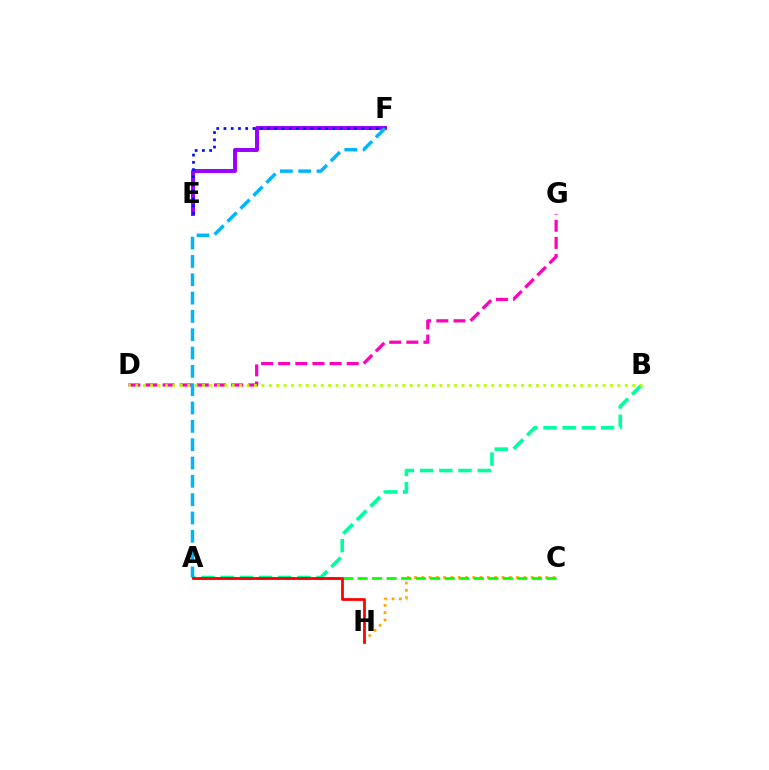{('A', 'B'): [{'color': '#00ff9d', 'line_style': 'dashed', 'thickness': 2.61}], ('C', 'H'): [{'color': '#ffa500', 'line_style': 'dotted', 'thickness': 1.98}], ('E', 'F'): [{'color': '#9b00ff', 'line_style': 'solid', 'thickness': 2.85}, {'color': '#0010ff', 'line_style': 'dotted', 'thickness': 1.97}], ('D', 'G'): [{'color': '#ff00bd', 'line_style': 'dashed', 'thickness': 2.33}], ('A', 'C'): [{'color': '#08ff00', 'line_style': 'dashed', 'thickness': 1.97}], ('B', 'D'): [{'color': '#b3ff00', 'line_style': 'dotted', 'thickness': 2.01}], ('A', 'F'): [{'color': '#00b5ff', 'line_style': 'dashed', 'thickness': 2.49}], ('A', 'H'): [{'color': '#ff0000', 'line_style': 'solid', 'thickness': 1.99}]}